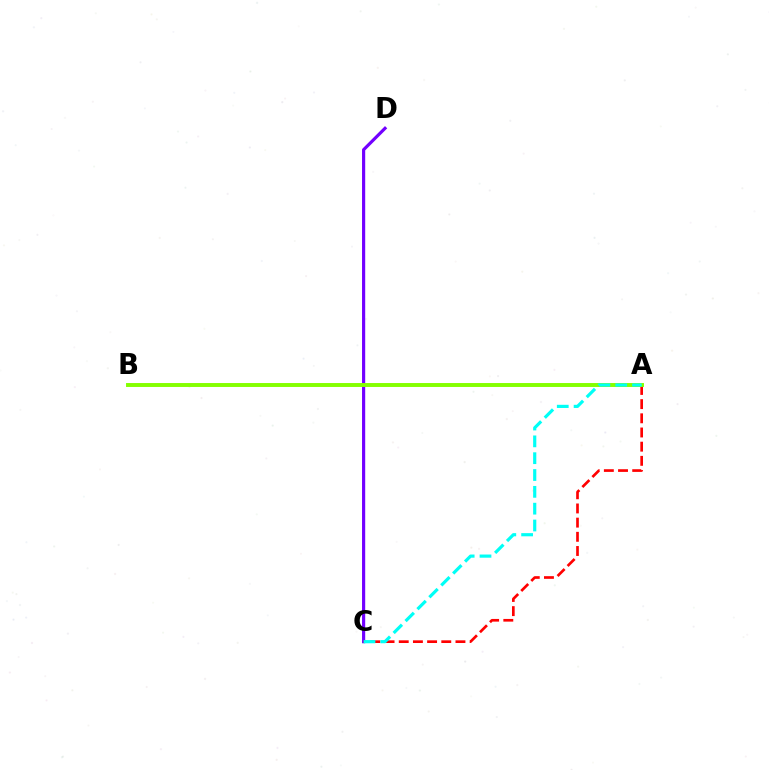{('C', 'D'): [{'color': '#7200ff', 'line_style': 'solid', 'thickness': 2.28}], ('A', 'C'): [{'color': '#ff0000', 'line_style': 'dashed', 'thickness': 1.93}, {'color': '#00fff6', 'line_style': 'dashed', 'thickness': 2.29}], ('A', 'B'): [{'color': '#84ff00', 'line_style': 'solid', 'thickness': 2.82}]}